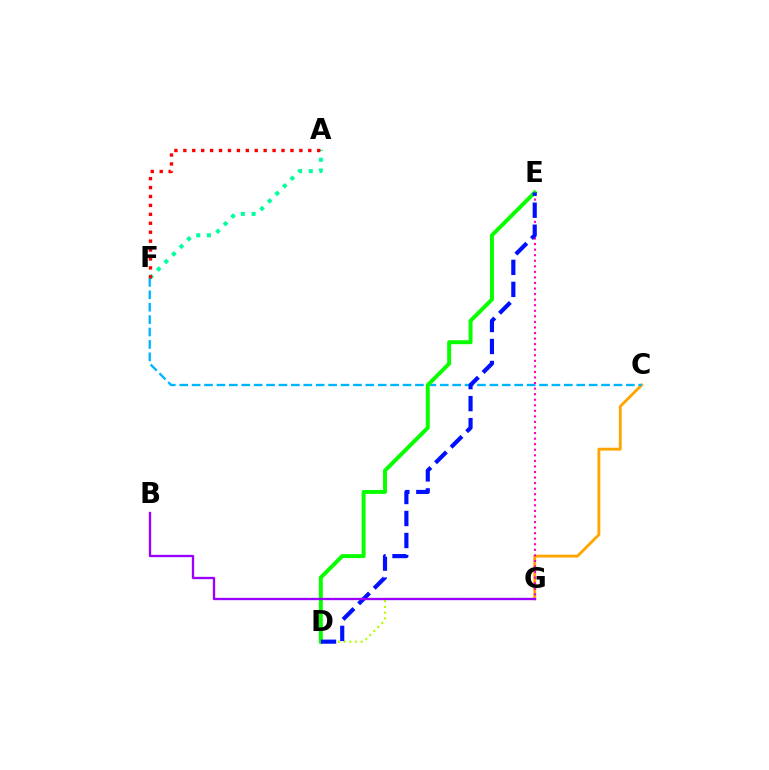{('C', 'G'): [{'color': '#ffa500', 'line_style': 'solid', 'thickness': 2.06}], ('C', 'F'): [{'color': '#00b5ff', 'line_style': 'dashed', 'thickness': 1.69}], ('D', 'E'): [{'color': '#08ff00', 'line_style': 'solid', 'thickness': 2.84}, {'color': '#0010ff', 'line_style': 'dashed', 'thickness': 2.99}], ('A', 'F'): [{'color': '#00ff9d', 'line_style': 'dotted', 'thickness': 2.91}, {'color': '#ff0000', 'line_style': 'dotted', 'thickness': 2.42}], ('E', 'G'): [{'color': '#ff00bd', 'line_style': 'dotted', 'thickness': 1.51}], ('D', 'G'): [{'color': '#b3ff00', 'line_style': 'dotted', 'thickness': 1.54}], ('B', 'G'): [{'color': '#9b00ff', 'line_style': 'solid', 'thickness': 1.68}]}